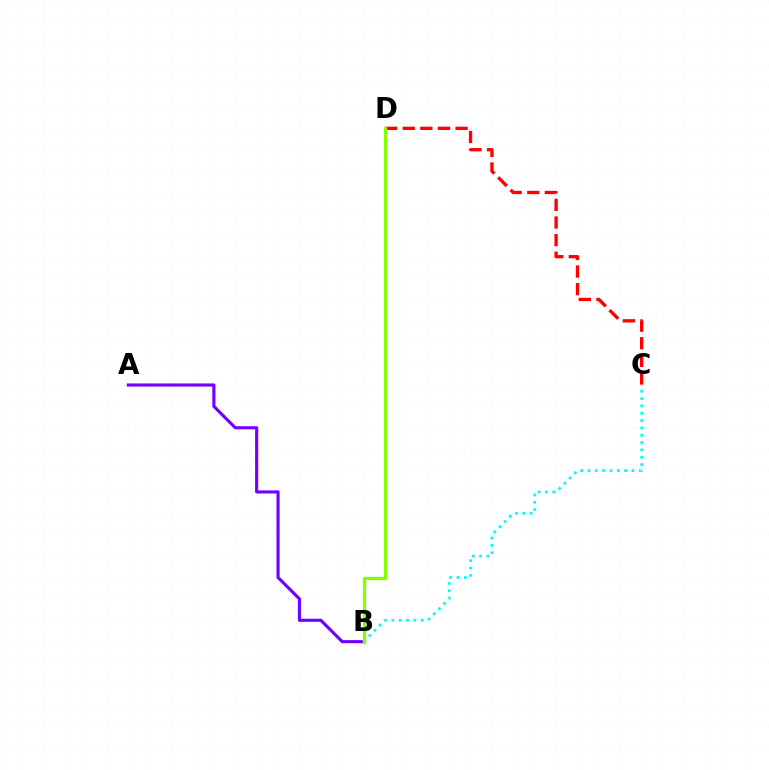{('A', 'B'): [{'color': '#7200ff', 'line_style': 'solid', 'thickness': 2.25}], ('C', 'D'): [{'color': '#ff0000', 'line_style': 'dashed', 'thickness': 2.39}], ('B', 'C'): [{'color': '#00fff6', 'line_style': 'dotted', 'thickness': 1.99}], ('B', 'D'): [{'color': '#84ff00', 'line_style': 'solid', 'thickness': 2.35}]}